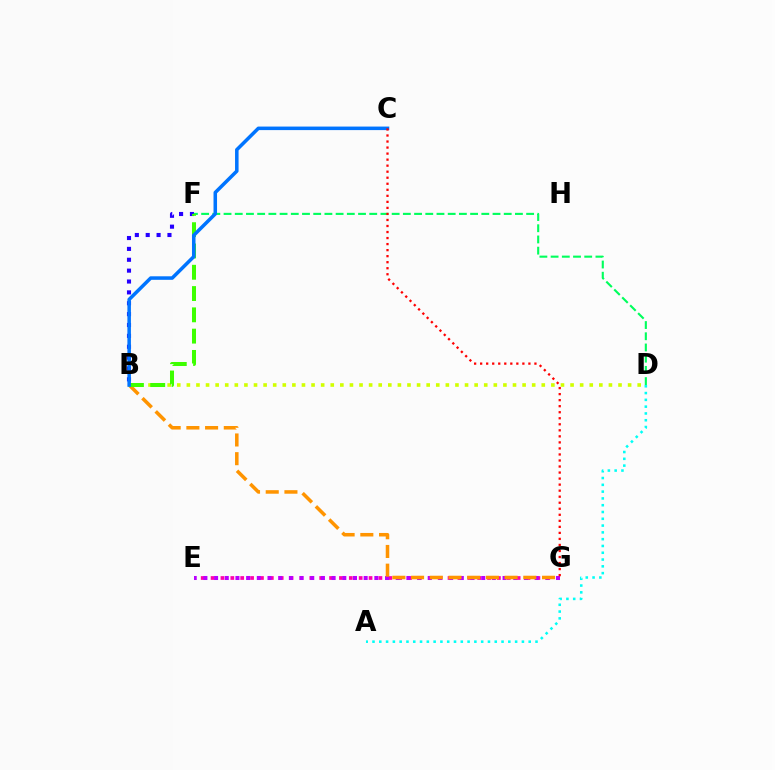{('B', 'F'): [{'color': '#2500ff', 'line_style': 'dotted', 'thickness': 2.95}, {'color': '#3dff00', 'line_style': 'dashed', 'thickness': 2.89}], ('B', 'D'): [{'color': '#d1ff00', 'line_style': 'dotted', 'thickness': 2.61}], ('E', 'G'): [{'color': '#ff00ac', 'line_style': 'dotted', 'thickness': 2.68}, {'color': '#b900ff', 'line_style': 'dotted', 'thickness': 2.9}], ('A', 'D'): [{'color': '#00fff6', 'line_style': 'dotted', 'thickness': 1.85}], ('B', 'G'): [{'color': '#ff9400', 'line_style': 'dashed', 'thickness': 2.54}], ('D', 'F'): [{'color': '#00ff5c', 'line_style': 'dashed', 'thickness': 1.52}], ('B', 'C'): [{'color': '#0074ff', 'line_style': 'solid', 'thickness': 2.54}], ('C', 'G'): [{'color': '#ff0000', 'line_style': 'dotted', 'thickness': 1.64}]}